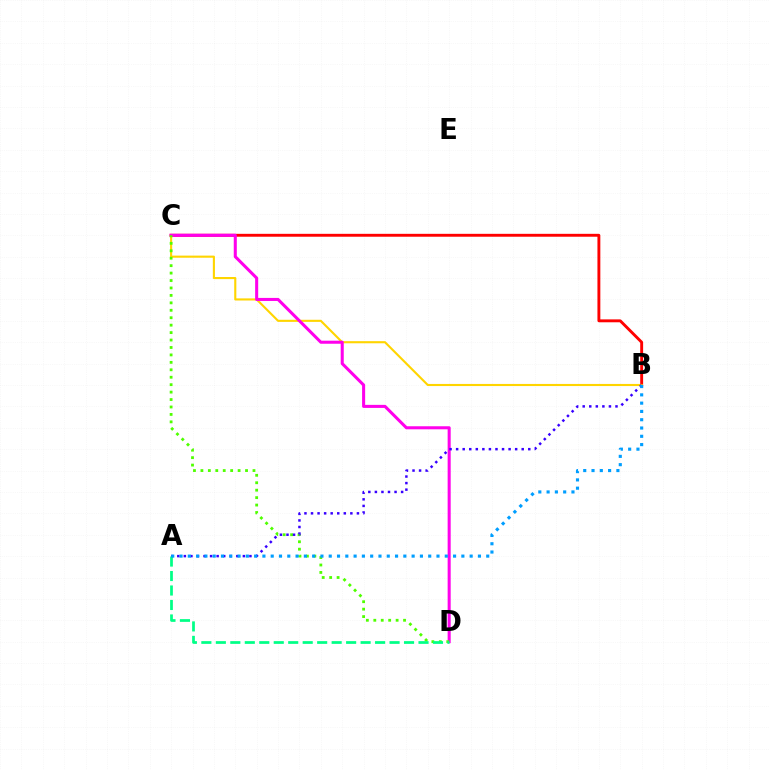{('B', 'C'): [{'color': '#ff0000', 'line_style': 'solid', 'thickness': 2.09}, {'color': '#ffd500', 'line_style': 'solid', 'thickness': 1.52}], ('C', 'D'): [{'color': '#ff00ed', 'line_style': 'solid', 'thickness': 2.2}, {'color': '#4fff00', 'line_style': 'dotted', 'thickness': 2.02}], ('A', 'B'): [{'color': '#3700ff', 'line_style': 'dotted', 'thickness': 1.78}, {'color': '#009eff', 'line_style': 'dotted', 'thickness': 2.25}], ('A', 'D'): [{'color': '#00ff86', 'line_style': 'dashed', 'thickness': 1.97}]}